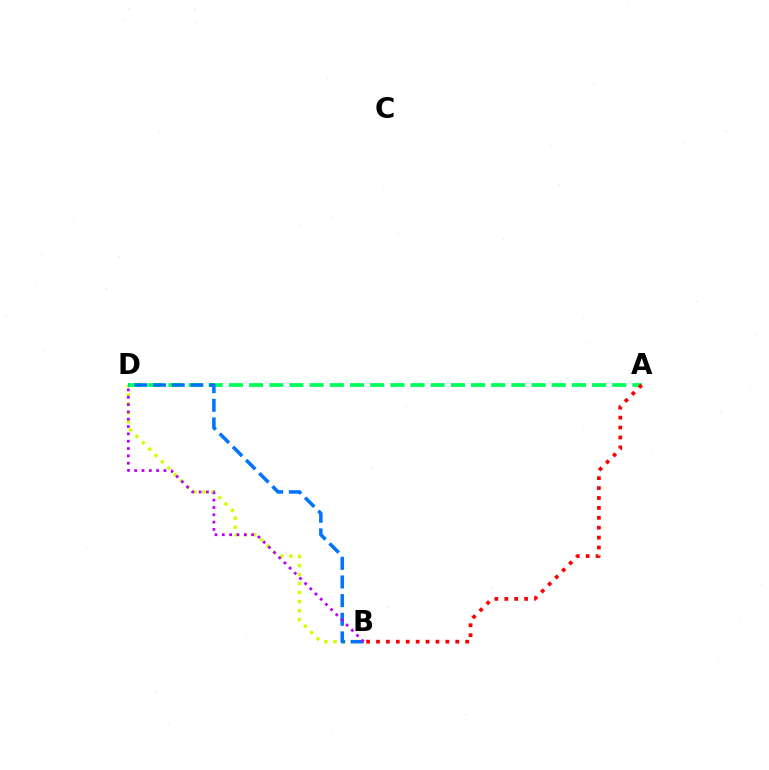{('B', 'D'): [{'color': '#d1ff00', 'line_style': 'dotted', 'thickness': 2.45}, {'color': '#0074ff', 'line_style': 'dashed', 'thickness': 2.53}, {'color': '#b900ff', 'line_style': 'dotted', 'thickness': 1.99}], ('A', 'D'): [{'color': '#00ff5c', 'line_style': 'dashed', 'thickness': 2.74}], ('A', 'B'): [{'color': '#ff0000', 'line_style': 'dotted', 'thickness': 2.69}]}